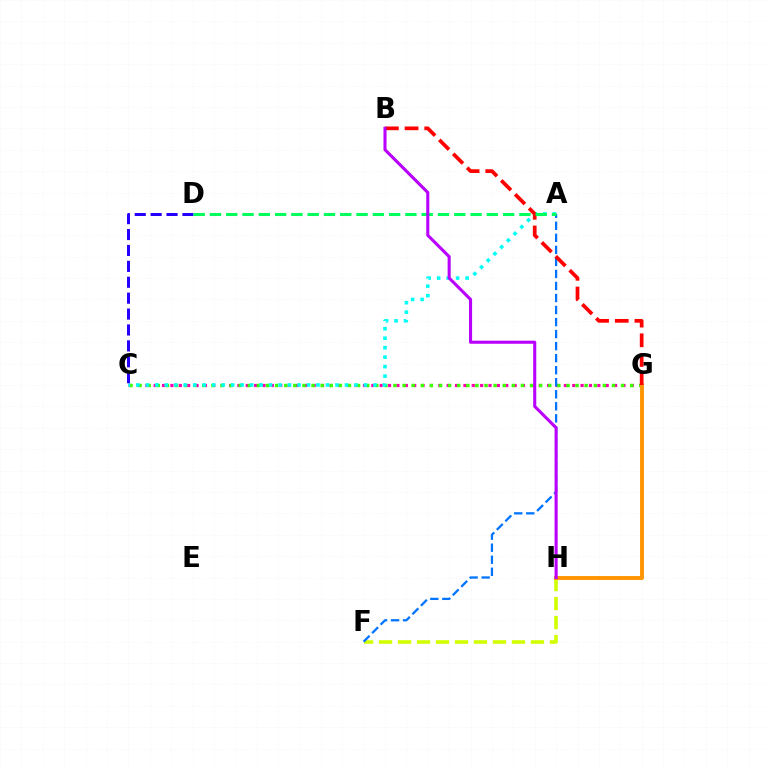{('F', 'H'): [{'color': '#d1ff00', 'line_style': 'dashed', 'thickness': 2.58}], ('C', 'G'): [{'color': '#ff00ac', 'line_style': 'dotted', 'thickness': 2.27}, {'color': '#3dff00', 'line_style': 'dotted', 'thickness': 2.47}], ('A', 'C'): [{'color': '#00fff6', 'line_style': 'dotted', 'thickness': 2.58}], ('C', 'D'): [{'color': '#2500ff', 'line_style': 'dashed', 'thickness': 2.16}], ('A', 'F'): [{'color': '#0074ff', 'line_style': 'dashed', 'thickness': 1.63}], ('G', 'H'): [{'color': '#ff9400', 'line_style': 'solid', 'thickness': 2.8}], ('B', 'G'): [{'color': '#ff0000', 'line_style': 'dashed', 'thickness': 2.67}], ('A', 'D'): [{'color': '#00ff5c', 'line_style': 'dashed', 'thickness': 2.21}], ('B', 'H'): [{'color': '#b900ff', 'line_style': 'solid', 'thickness': 2.22}]}